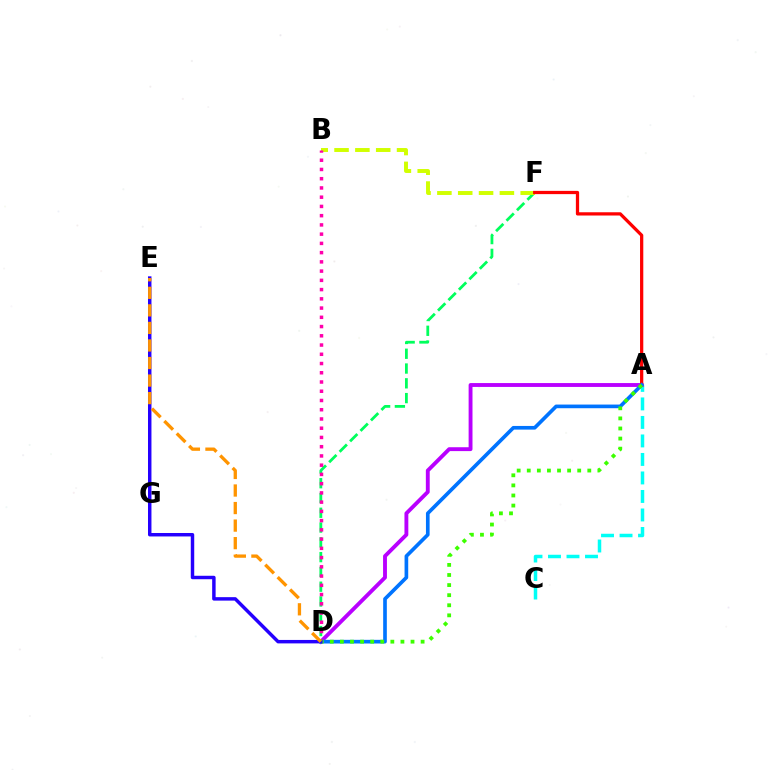{('D', 'F'): [{'color': '#00ff5c', 'line_style': 'dashed', 'thickness': 2.01}], ('A', 'C'): [{'color': '#00fff6', 'line_style': 'dashed', 'thickness': 2.51}], ('A', 'D'): [{'color': '#b900ff', 'line_style': 'solid', 'thickness': 2.79}, {'color': '#0074ff', 'line_style': 'solid', 'thickness': 2.64}, {'color': '#3dff00', 'line_style': 'dotted', 'thickness': 2.74}], ('B', 'F'): [{'color': '#d1ff00', 'line_style': 'dashed', 'thickness': 2.83}], ('A', 'F'): [{'color': '#ff0000', 'line_style': 'solid', 'thickness': 2.34}], ('B', 'D'): [{'color': '#ff00ac', 'line_style': 'dotted', 'thickness': 2.51}], ('D', 'E'): [{'color': '#2500ff', 'line_style': 'solid', 'thickness': 2.49}, {'color': '#ff9400', 'line_style': 'dashed', 'thickness': 2.38}]}